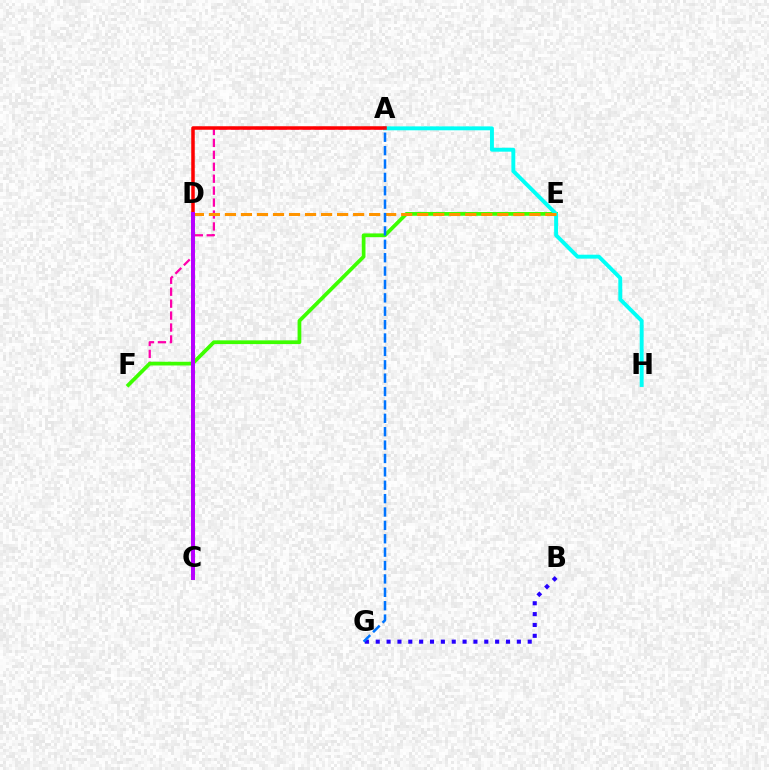{('B', 'G'): [{'color': '#2500ff', 'line_style': 'dotted', 'thickness': 2.95}], ('A', 'F'): [{'color': '#ff00ac', 'line_style': 'dashed', 'thickness': 1.62}], ('E', 'F'): [{'color': '#3dff00', 'line_style': 'solid', 'thickness': 2.69}], ('A', 'H'): [{'color': '#00fff6', 'line_style': 'solid', 'thickness': 2.81}], ('C', 'D'): [{'color': '#00ff5c', 'line_style': 'dotted', 'thickness': 2.37}, {'color': '#d1ff00', 'line_style': 'solid', 'thickness': 2.11}, {'color': '#b900ff', 'line_style': 'solid', 'thickness': 2.86}], ('D', 'E'): [{'color': '#ff9400', 'line_style': 'dashed', 'thickness': 2.18}], ('A', 'D'): [{'color': '#ff0000', 'line_style': 'solid', 'thickness': 2.53}], ('A', 'G'): [{'color': '#0074ff', 'line_style': 'dashed', 'thickness': 1.82}]}